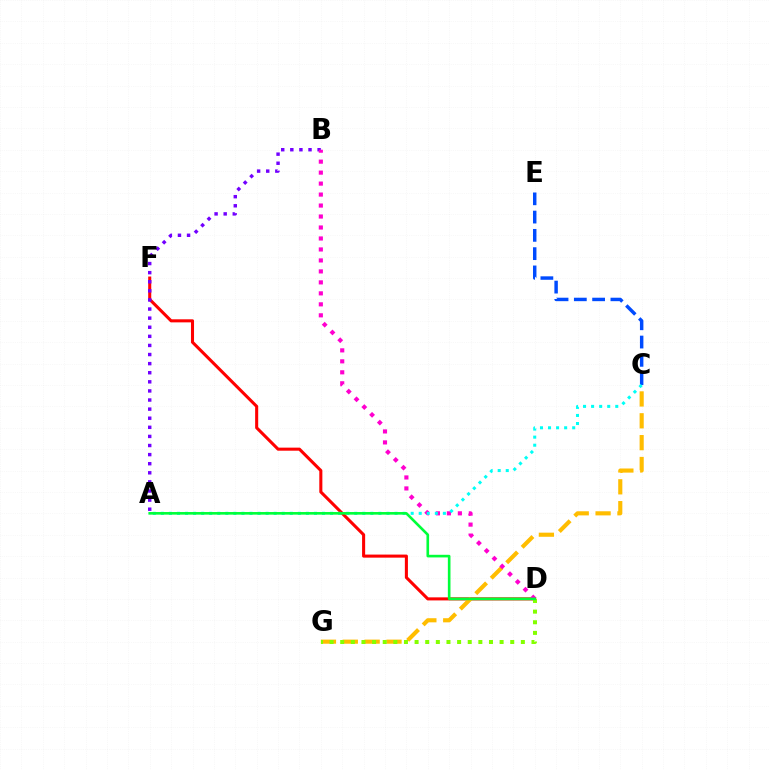{('C', 'E'): [{'color': '#004bff', 'line_style': 'dashed', 'thickness': 2.48}], ('D', 'F'): [{'color': '#ff0000', 'line_style': 'solid', 'thickness': 2.21}], ('C', 'G'): [{'color': '#ffbd00', 'line_style': 'dashed', 'thickness': 2.97}], ('A', 'B'): [{'color': '#7200ff', 'line_style': 'dotted', 'thickness': 2.47}], ('B', 'D'): [{'color': '#ff00cf', 'line_style': 'dotted', 'thickness': 2.98}], ('A', 'C'): [{'color': '#00fff6', 'line_style': 'dotted', 'thickness': 2.19}], ('D', 'G'): [{'color': '#84ff00', 'line_style': 'dotted', 'thickness': 2.89}], ('A', 'D'): [{'color': '#00ff39', 'line_style': 'solid', 'thickness': 1.89}]}